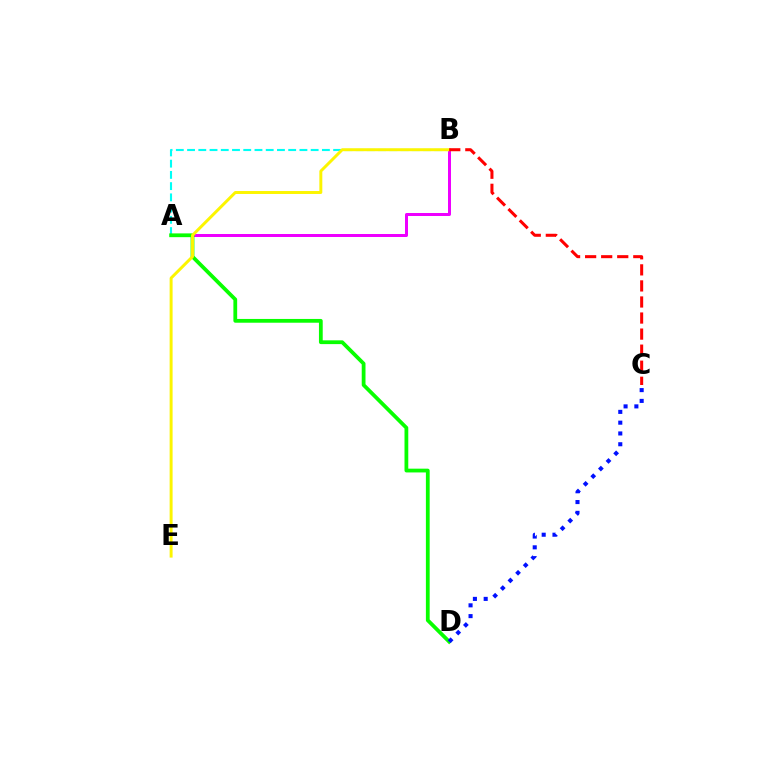{('A', 'B'): [{'color': '#ee00ff', 'line_style': 'solid', 'thickness': 2.16}, {'color': '#00fff6', 'line_style': 'dashed', 'thickness': 1.53}], ('A', 'D'): [{'color': '#08ff00', 'line_style': 'solid', 'thickness': 2.72}], ('B', 'E'): [{'color': '#fcf500', 'line_style': 'solid', 'thickness': 2.13}], ('B', 'C'): [{'color': '#ff0000', 'line_style': 'dashed', 'thickness': 2.18}], ('C', 'D'): [{'color': '#0010ff', 'line_style': 'dotted', 'thickness': 2.93}]}